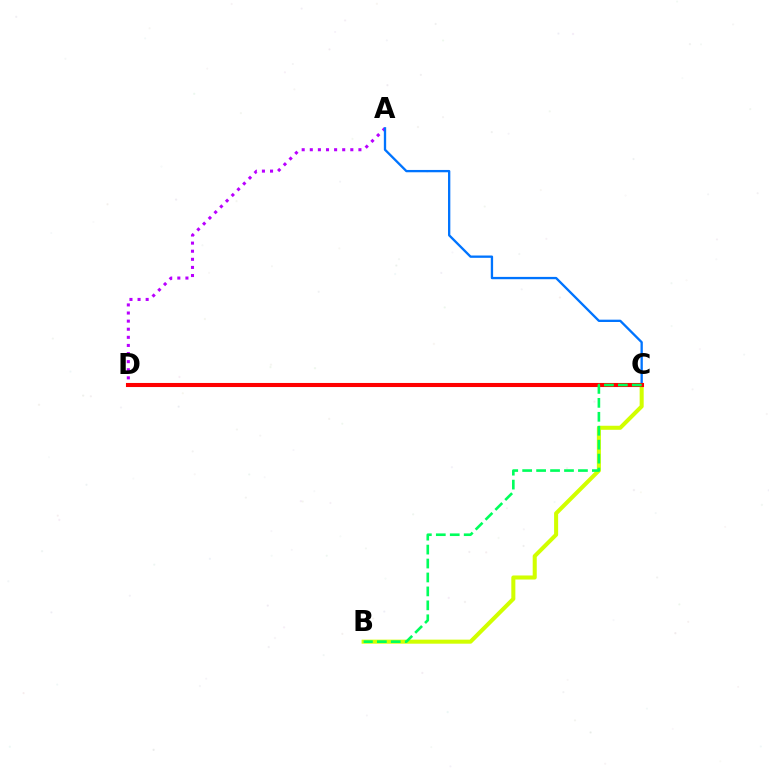{('B', 'C'): [{'color': '#d1ff00', 'line_style': 'solid', 'thickness': 2.91}, {'color': '#00ff5c', 'line_style': 'dashed', 'thickness': 1.89}], ('A', 'D'): [{'color': '#b900ff', 'line_style': 'dotted', 'thickness': 2.2}], ('A', 'C'): [{'color': '#0074ff', 'line_style': 'solid', 'thickness': 1.67}], ('C', 'D'): [{'color': '#ff0000', 'line_style': 'solid', 'thickness': 2.94}]}